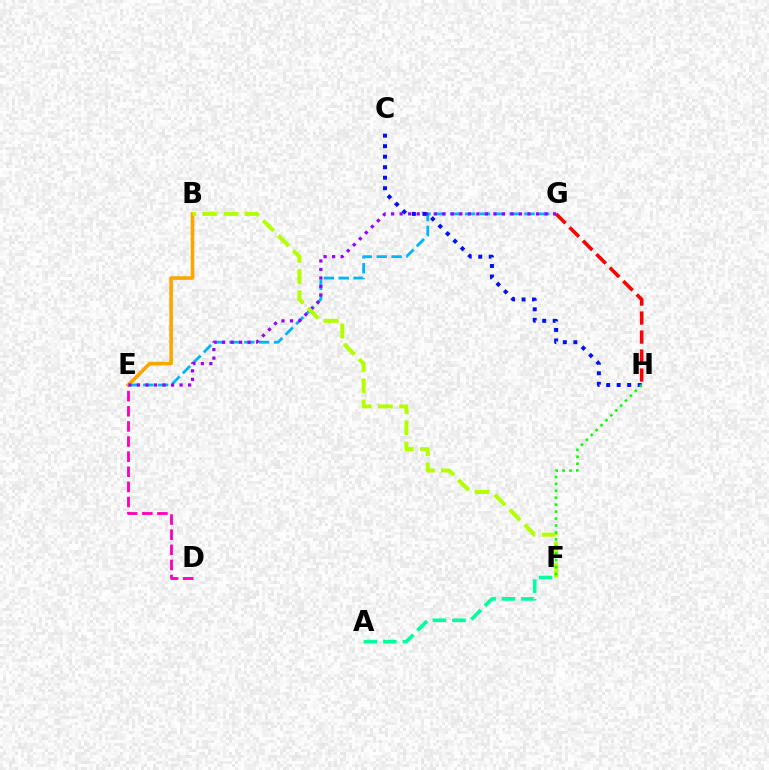{('G', 'H'): [{'color': '#ff0000', 'line_style': 'dashed', 'thickness': 2.58}], ('E', 'G'): [{'color': '#00b5ff', 'line_style': 'dashed', 'thickness': 2.02}, {'color': '#9b00ff', 'line_style': 'dotted', 'thickness': 2.32}], ('D', 'E'): [{'color': '#ff00bd', 'line_style': 'dashed', 'thickness': 2.06}], ('B', 'E'): [{'color': '#ffa500', 'line_style': 'solid', 'thickness': 2.6}], ('B', 'F'): [{'color': '#b3ff00', 'line_style': 'dashed', 'thickness': 2.88}], ('C', 'H'): [{'color': '#0010ff', 'line_style': 'dotted', 'thickness': 2.86}], ('F', 'H'): [{'color': '#08ff00', 'line_style': 'dotted', 'thickness': 1.88}], ('A', 'F'): [{'color': '#00ff9d', 'line_style': 'dashed', 'thickness': 2.65}]}